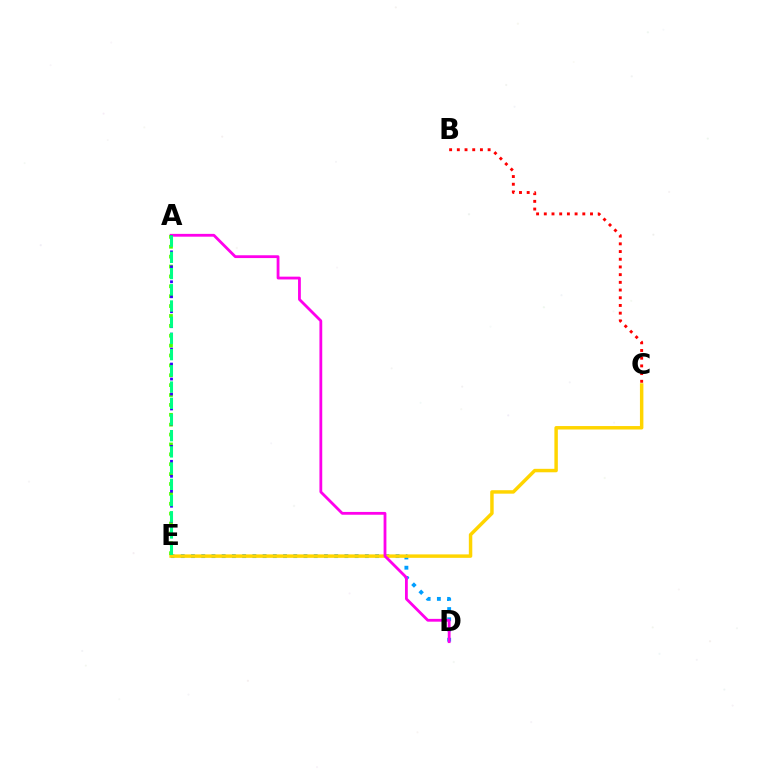{('B', 'C'): [{'color': '#ff0000', 'line_style': 'dotted', 'thickness': 2.09}], ('D', 'E'): [{'color': '#009eff', 'line_style': 'dotted', 'thickness': 2.78}], ('C', 'E'): [{'color': '#ffd500', 'line_style': 'solid', 'thickness': 2.49}], ('A', 'D'): [{'color': '#ff00ed', 'line_style': 'solid', 'thickness': 2.02}], ('A', 'E'): [{'color': '#4fff00', 'line_style': 'dotted', 'thickness': 2.69}, {'color': '#3700ff', 'line_style': 'dotted', 'thickness': 2.03}, {'color': '#00ff86', 'line_style': 'dashed', 'thickness': 2.2}]}